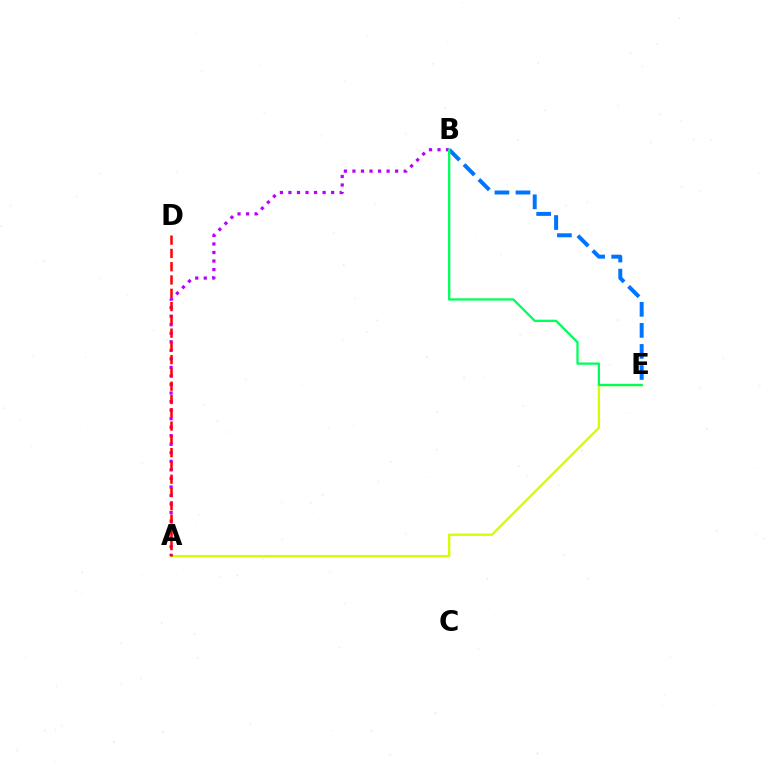{('A', 'E'): [{'color': '#d1ff00', 'line_style': 'solid', 'thickness': 1.66}], ('A', 'B'): [{'color': '#b900ff', 'line_style': 'dotted', 'thickness': 2.32}], ('B', 'E'): [{'color': '#0074ff', 'line_style': 'dashed', 'thickness': 2.86}, {'color': '#00ff5c', 'line_style': 'solid', 'thickness': 1.65}], ('A', 'D'): [{'color': '#ff0000', 'line_style': 'dashed', 'thickness': 1.8}]}